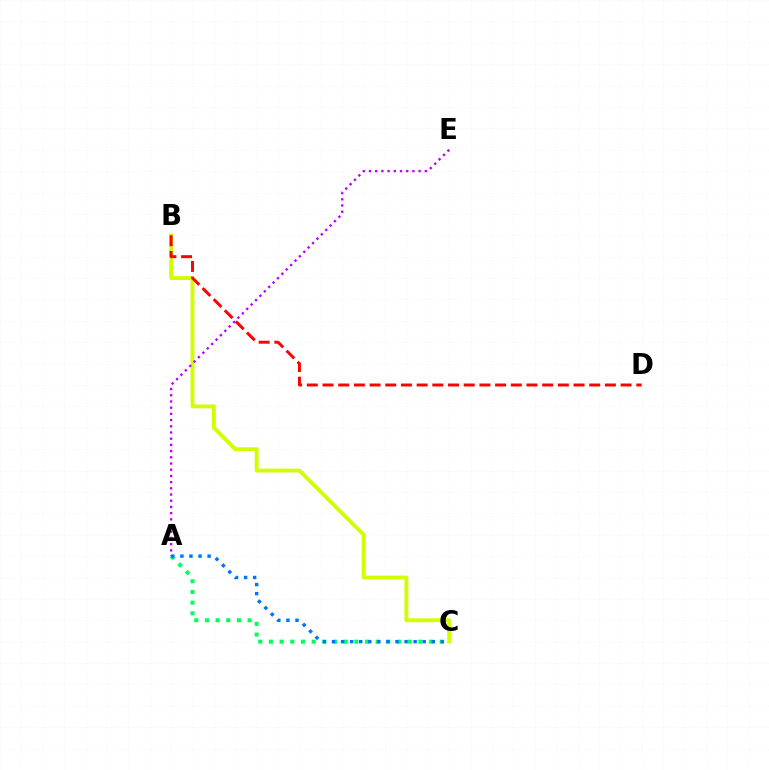{('B', 'C'): [{'color': '#d1ff00', 'line_style': 'solid', 'thickness': 2.78}], ('A', 'E'): [{'color': '#b900ff', 'line_style': 'dotted', 'thickness': 1.69}], ('A', 'C'): [{'color': '#00ff5c', 'line_style': 'dotted', 'thickness': 2.9}, {'color': '#0074ff', 'line_style': 'dotted', 'thickness': 2.46}], ('B', 'D'): [{'color': '#ff0000', 'line_style': 'dashed', 'thickness': 2.13}]}